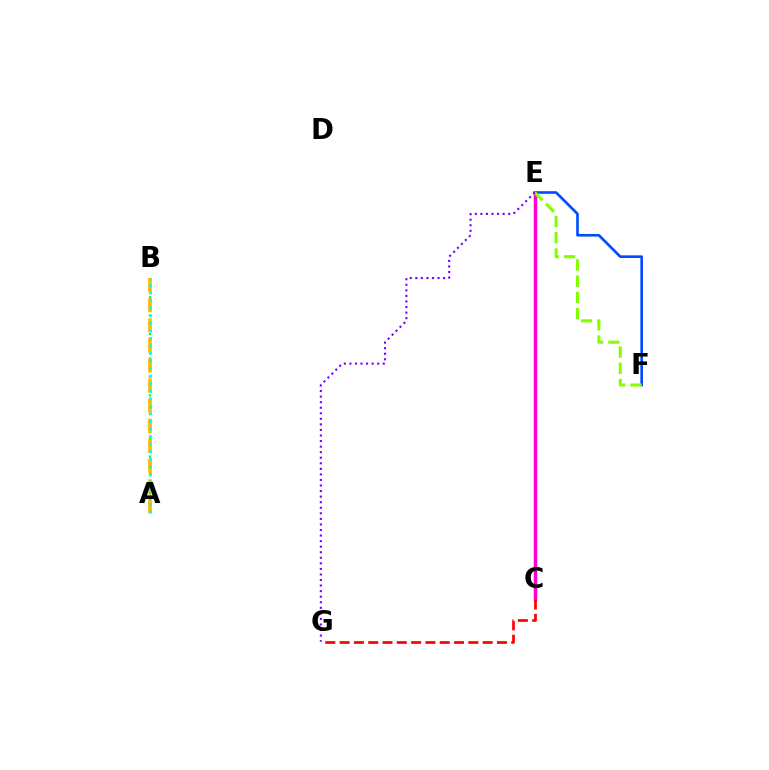{('E', 'F'): [{'color': '#004bff', 'line_style': 'solid', 'thickness': 1.9}, {'color': '#84ff00', 'line_style': 'dashed', 'thickness': 2.2}], ('C', 'E'): [{'color': '#ff00cf', 'line_style': 'solid', 'thickness': 2.5}], ('A', 'B'): [{'color': '#00ff39', 'line_style': 'dotted', 'thickness': 1.67}, {'color': '#ffbd00', 'line_style': 'dashed', 'thickness': 2.73}, {'color': '#00fff6', 'line_style': 'dotted', 'thickness': 2.05}], ('C', 'G'): [{'color': '#ff0000', 'line_style': 'dashed', 'thickness': 1.94}], ('E', 'G'): [{'color': '#7200ff', 'line_style': 'dotted', 'thickness': 1.51}]}